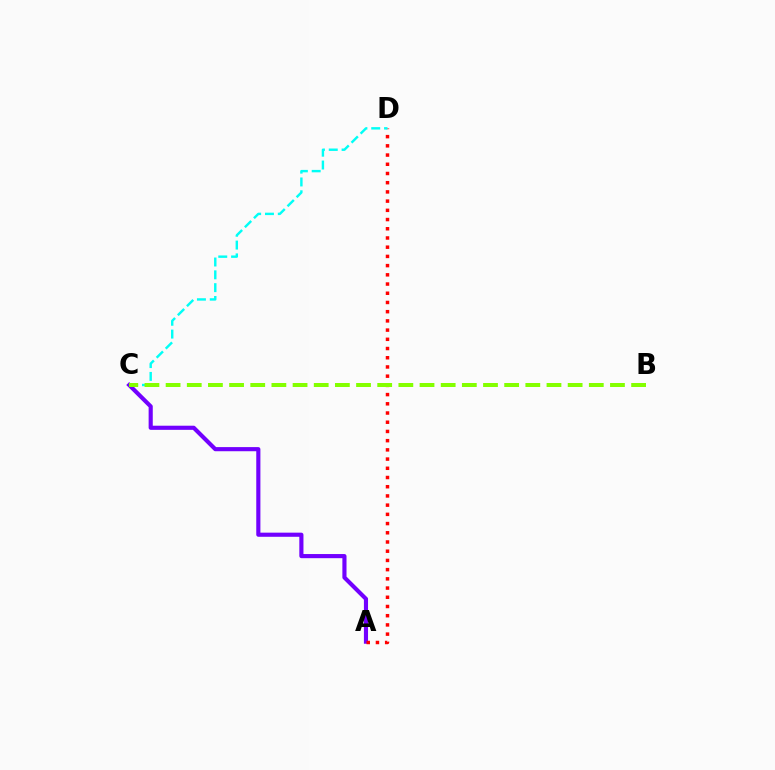{('A', 'C'): [{'color': '#7200ff', 'line_style': 'solid', 'thickness': 2.98}], ('A', 'D'): [{'color': '#ff0000', 'line_style': 'dotted', 'thickness': 2.5}], ('C', 'D'): [{'color': '#00fff6', 'line_style': 'dashed', 'thickness': 1.74}], ('B', 'C'): [{'color': '#84ff00', 'line_style': 'dashed', 'thickness': 2.87}]}